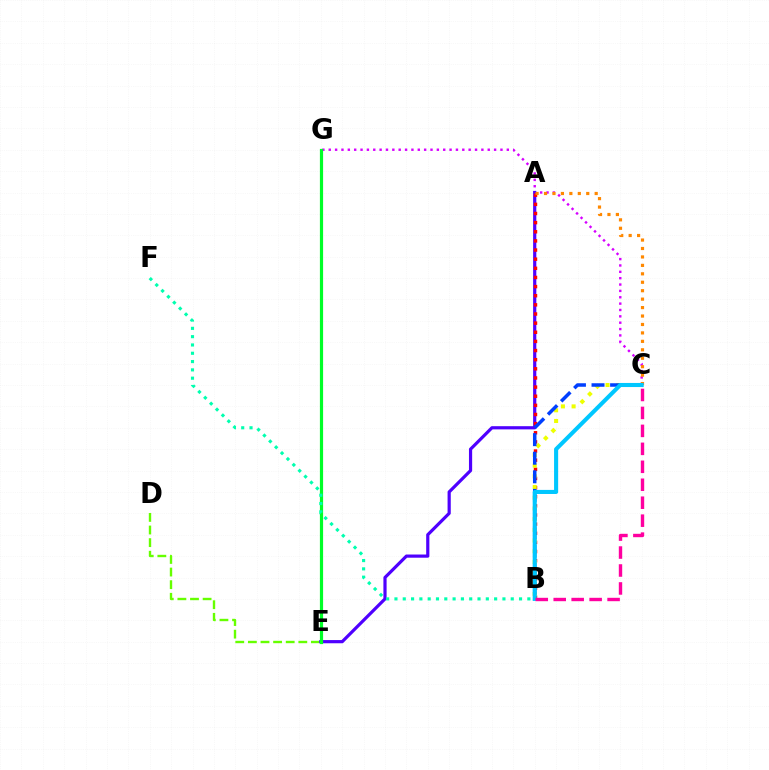{('D', 'E'): [{'color': '#66ff00', 'line_style': 'dashed', 'thickness': 1.71}], ('C', 'G'): [{'color': '#d600ff', 'line_style': 'dotted', 'thickness': 1.73}], ('A', 'E'): [{'color': '#4f00ff', 'line_style': 'solid', 'thickness': 2.3}], ('A', 'B'): [{'color': '#ff0000', 'line_style': 'dotted', 'thickness': 2.48}], ('B', 'C'): [{'color': '#eeff00', 'line_style': 'dotted', 'thickness': 2.91}, {'color': '#003fff', 'line_style': 'dashed', 'thickness': 2.52}, {'color': '#00c7ff', 'line_style': 'solid', 'thickness': 2.94}, {'color': '#ff00a0', 'line_style': 'dashed', 'thickness': 2.44}], ('E', 'G'): [{'color': '#00ff27', 'line_style': 'solid', 'thickness': 2.3}], ('B', 'F'): [{'color': '#00ffaf', 'line_style': 'dotted', 'thickness': 2.26}], ('A', 'C'): [{'color': '#ff8800', 'line_style': 'dotted', 'thickness': 2.29}]}